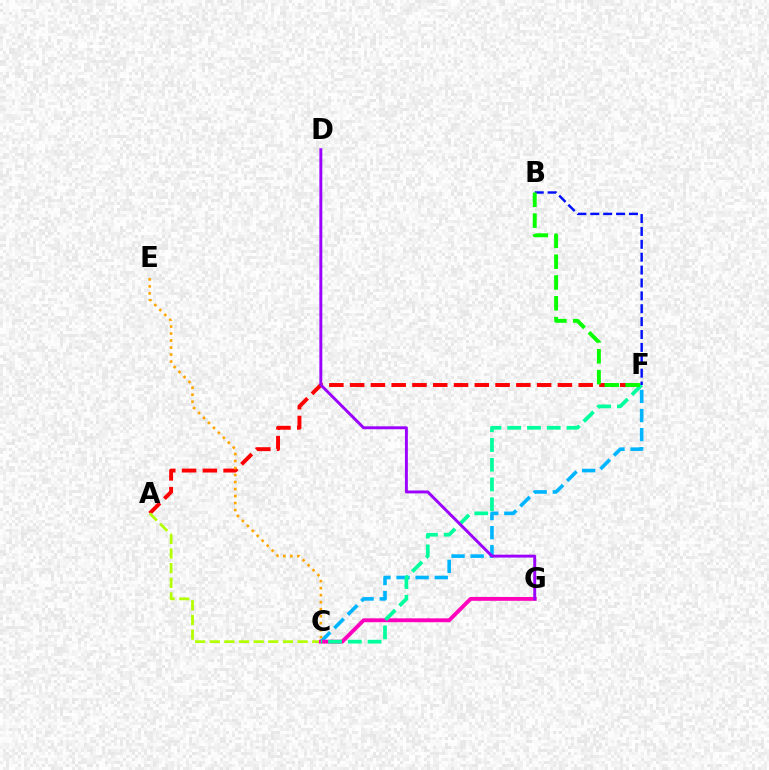{('C', 'F'): [{'color': '#00b5ff', 'line_style': 'dashed', 'thickness': 2.6}, {'color': '#00ff9d', 'line_style': 'dashed', 'thickness': 2.68}], ('A', 'F'): [{'color': '#ff0000', 'line_style': 'dashed', 'thickness': 2.82}], ('A', 'C'): [{'color': '#b3ff00', 'line_style': 'dashed', 'thickness': 1.99}], ('C', 'G'): [{'color': '#ff00bd', 'line_style': 'solid', 'thickness': 2.78}], ('C', 'E'): [{'color': '#ffa500', 'line_style': 'dotted', 'thickness': 1.9}], ('B', 'F'): [{'color': '#0010ff', 'line_style': 'dashed', 'thickness': 1.75}, {'color': '#08ff00', 'line_style': 'dashed', 'thickness': 2.83}], ('D', 'G'): [{'color': '#9b00ff', 'line_style': 'solid', 'thickness': 2.1}]}